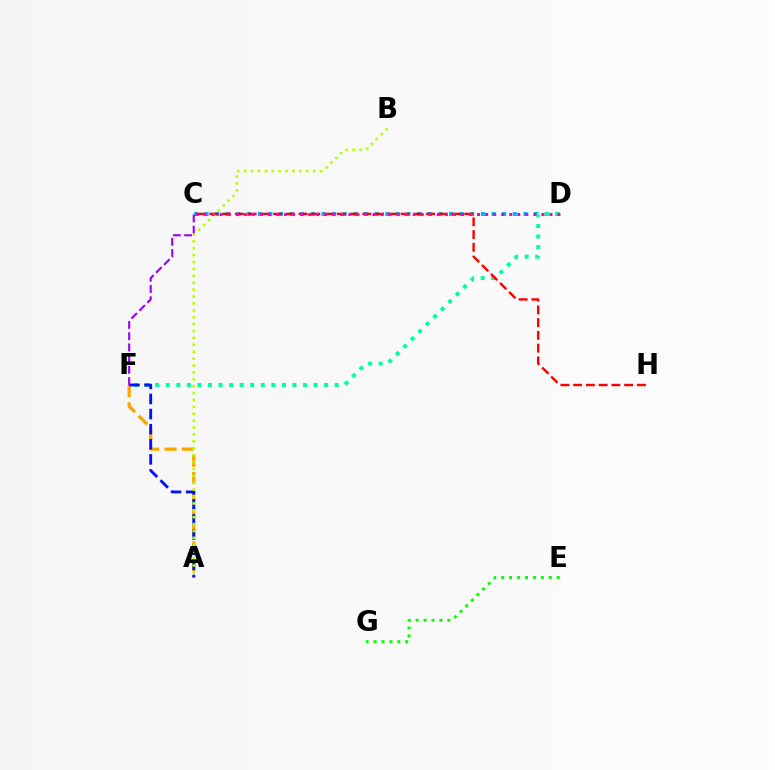{('C', 'D'): [{'color': '#00b5ff', 'line_style': 'dotted', 'thickness': 2.89}, {'color': '#ff00bd', 'line_style': 'dotted', 'thickness': 2.19}], ('A', 'F'): [{'color': '#ffa500', 'line_style': 'dashed', 'thickness': 2.36}, {'color': '#0010ff', 'line_style': 'dashed', 'thickness': 2.05}], ('D', 'F'): [{'color': '#00ff9d', 'line_style': 'dotted', 'thickness': 2.87}], ('C', 'H'): [{'color': '#ff0000', 'line_style': 'dashed', 'thickness': 1.73}], ('C', 'F'): [{'color': '#9b00ff', 'line_style': 'dashed', 'thickness': 1.53}], ('A', 'B'): [{'color': '#b3ff00', 'line_style': 'dotted', 'thickness': 1.87}], ('E', 'G'): [{'color': '#08ff00', 'line_style': 'dotted', 'thickness': 2.16}]}